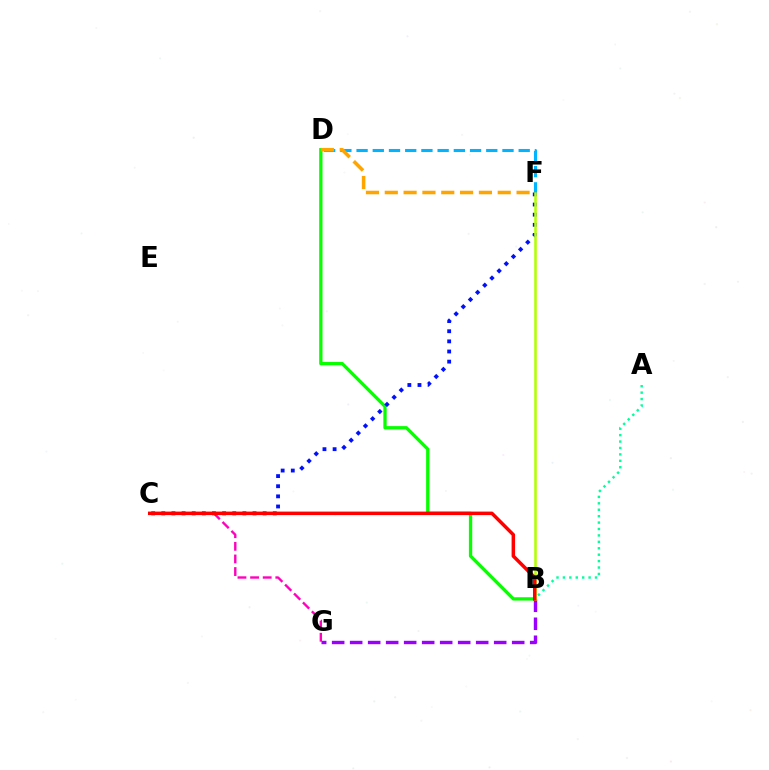{('A', 'B'): [{'color': '#00ff9d', 'line_style': 'dotted', 'thickness': 1.74}], ('B', 'D'): [{'color': '#08ff00', 'line_style': 'solid', 'thickness': 2.38}], ('C', 'G'): [{'color': '#ff00bd', 'line_style': 'dashed', 'thickness': 1.71}], ('B', 'G'): [{'color': '#9b00ff', 'line_style': 'dashed', 'thickness': 2.45}], ('D', 'F'): [{'color': '#00b5ff', 'line_style': 'dashed', 'thickness': 2.2}, {'color': '#ffa500', 'line_style': 'dashed', 'thickness': 2.56}], ('C', 'F'): [{'color': '#0010ff', 'line_style': 'dotted', 'thickness': 2.75}], ('B', 'F'): [{'color': '#b3ff00', 'line_style': 'solid', 'thickness': 1.84}], ('B', 'C'): [{'color': '#ff0000', 'line_style': 'solid', 'thickness': 2.5}]}